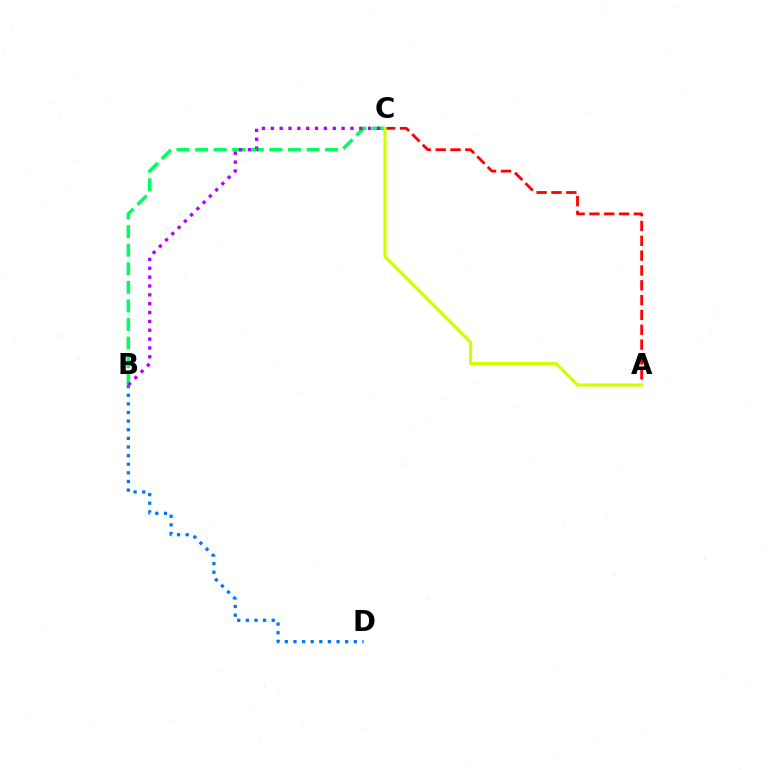{('B', 'C'): [{'color': '#00ff5c', 'line_style': 'dashed', 'thickness': 2.52}, {'color': '#b900ff', 'line_style': 'dotted', 'thickness': 2.4}], ('B', 'D'): [{'color': '#0074ff', 'line_style': 'dotted', 'thickness': 2.34}], ('A', 'C'): [{'color': '#ff0000', 'line_style': 'dashed', 'thickness': 2.02}, {'color': '#d1ff00', 'line_style': 'solid', 'thickness': 2.26}]}